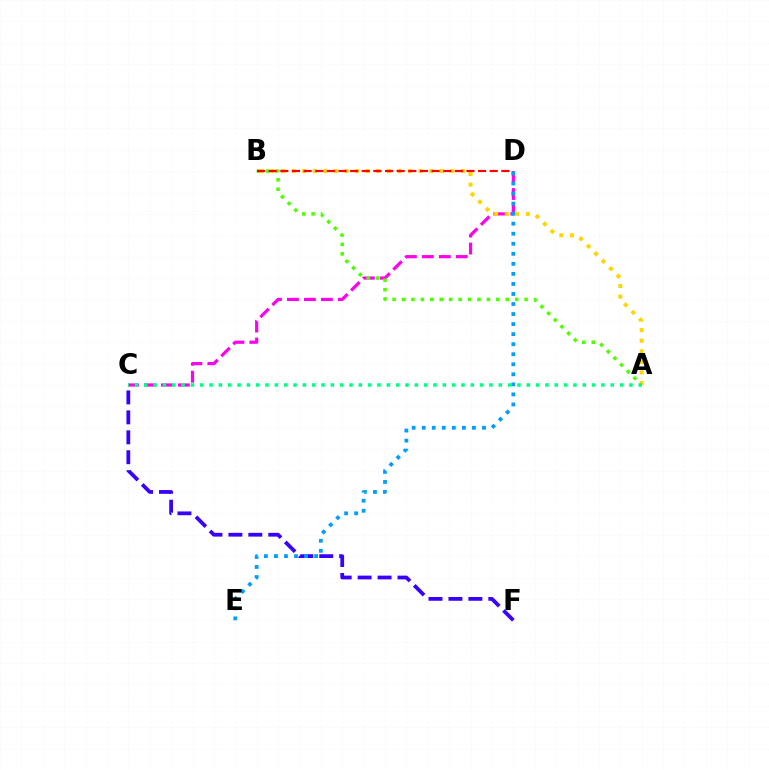{('C', 'D'): [{'color': '#ff00ed', 'line_style': 'dashed', 'thickness': 2.3}], ('A', 'B'): [{'color': '#4fff00', 'line_style': 'dotted', 'thickness': 2.56}, {'color': '#ffd500', 'line_style': 'dotted', 'thickness': 2.87}], ('C', 'F'): [{'color': '#3700ff', 'line_style': 'dashed', 'thickness': 2.71}], ('B', 'D'): [{'color': '#ff0000', 'line_style': 'dashed', 'thickness': 1.58}], ('A', 'C'): [{'color': '#00ff86', 'line_style': 'dotted', 'thickness': 2.53}], ('D', 'E'): [{'color': '#009eff', 'line_style': 'dotted', 'thickness': 2.73}]}